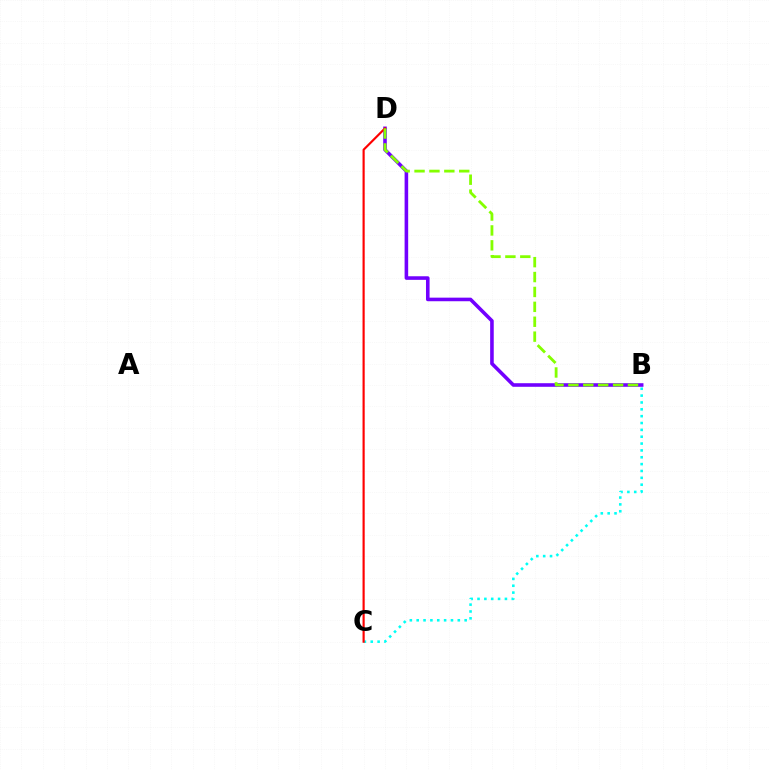{('B', 'D'): [{'color': '#7200ff', 'line_style': 'solid', 'thickness': 2.58}, {'color': '#84ff00', 'line_style': 'dashed', 'thickness': 2.02}], ('B', 'C'): [{'color': '#00fff6', 'line_style': 'dotted', 'thickness': 1.86}], ('C', 'D'): [{'color': '#ff0000', 'line_style': 'solid', 'thickness': 1.56}]}